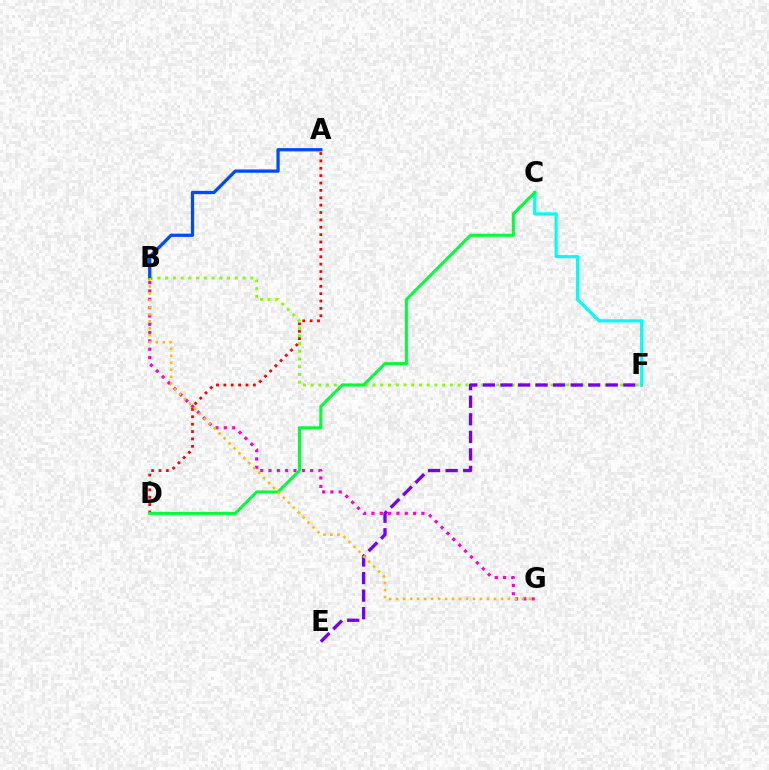{('B', 'F'): [{'color': '#84ff00', 'line_style': 'dotted', 'thickness': 2.1}], ('E', 'F'): [{'color': '#7200ff', 'line_style': 'dashed', 'thickness': 2.38}], ('A', 'B'): [{'color': '#004bff', 'line_style': 'solid', 'thickness': 2.36}], ('C', 'F'): [{'color': '#00fff6', 'line_style': 'solid', 'thickness': 2.28}], ('B', 'G'): [{'color': '#ff00cf', 'line_style': 'dotted', 'thickness': 2.26}, {'color': '#ffbd00', 'line_style': 'dotted', 'thickness': 1.9}], ('A', 'D'): [{'color': '#ff0000', 'line_style': 'dotted', 'thickness': 2.0}], ('C', 'D'): [{'color': '#00ff39', 'line_style': 'solid', 'thickness': 2.18}]}